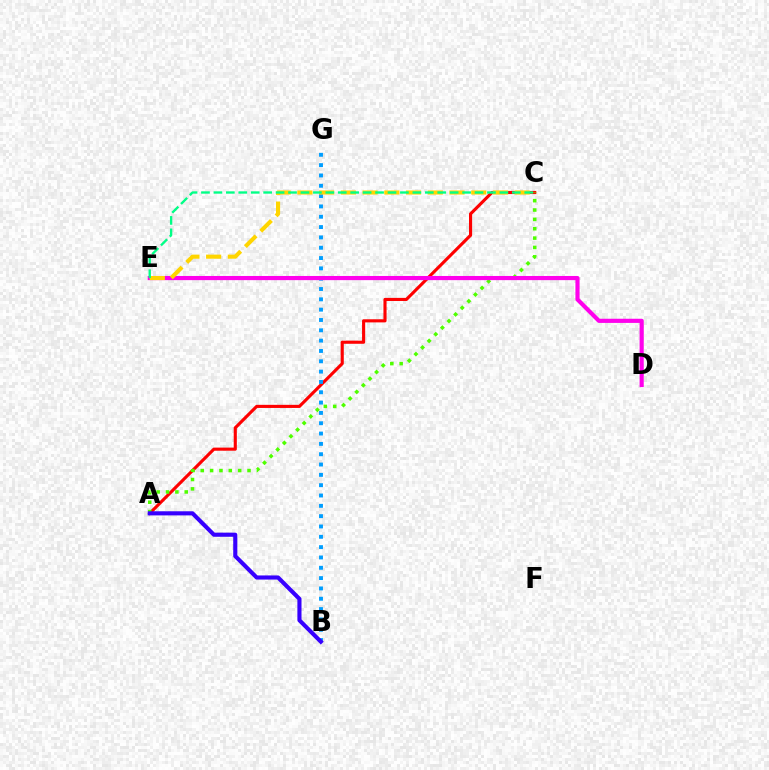{('A', 'C'): [{'color': '#ff0000', 'line_style': 'solid', 'thickness': 2.24}, {'color': '#4fff00', 'line_style': 'dotted', 'thickness': 2.54}], ('B', 'G'): [{'color': '#009eff', 'line_style': 'dotted', 'thickness': 2.81}], ('D', 'E'): [{'color': '#ff00ed', 'line_style': 'solid', 'thickness': 2.99}], ('C', 'E'): [{'color': '#ffd500', 'line_style': 'dashed', 'thickness': 2.95}, {'color': '#00ff86', 'line_style': 'dashed', 'thickness': 1.69}], ('A', 'B'): [{'color': '#3700ff', 'line_style': 'solid', 'thickness': 2.96}]}